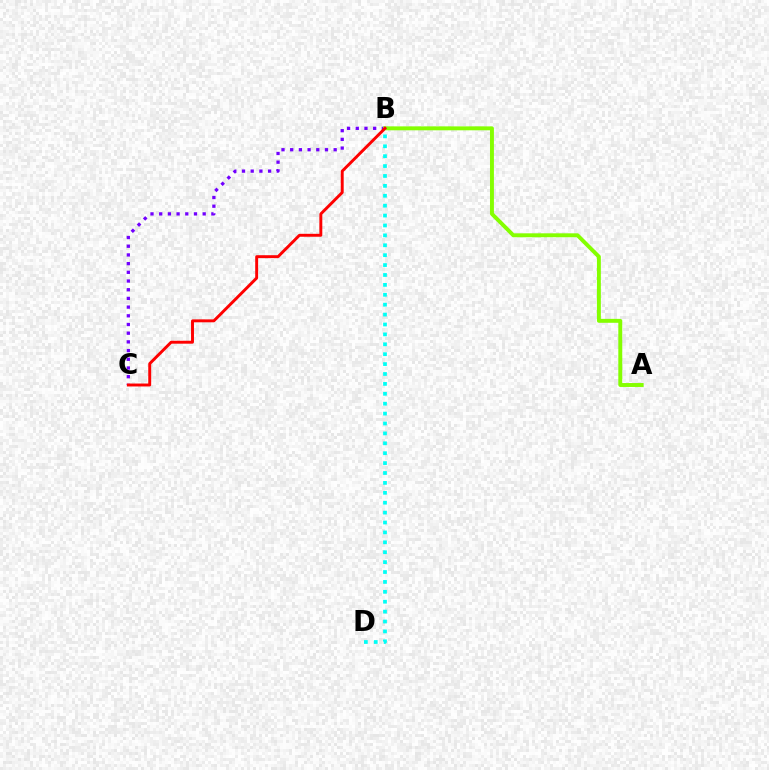{('B', 'C'): [{'color': '#7200ff', 'line_style': 'dotted', 'thickness': 2.36}, {'color': '#ff0000', 'line_style': 'solid', 'thickness': 2.11}], ('B', 'D'): [{'color': '#00fff6', 'line_style': 'dotted', 'thickness': 2.69}], ('A', 'B'): [{'color': '#84ff00', 'line_style': 'solid', 'thickness': 2.82}]}